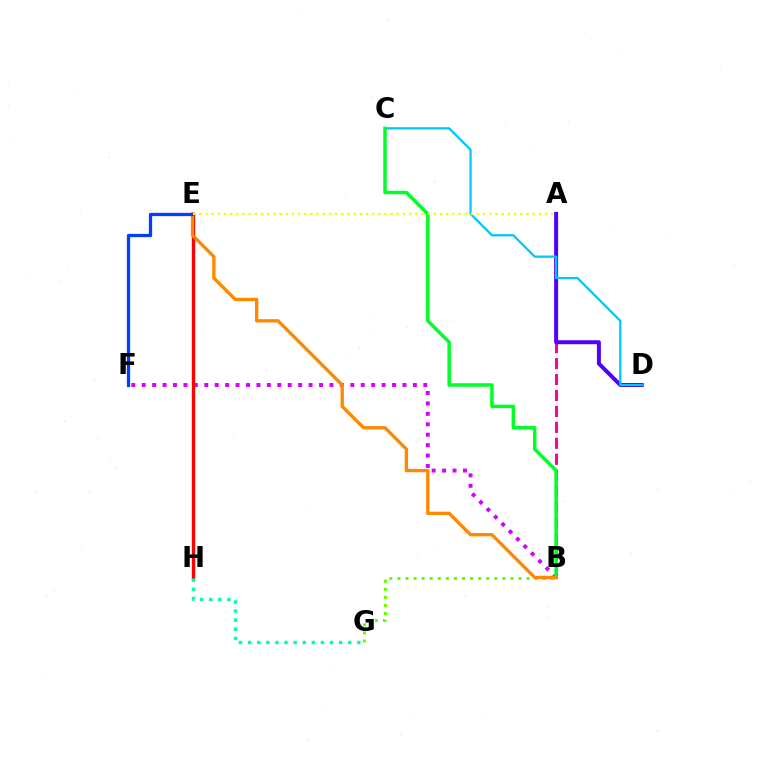{('B', 'F'): [{'color': '#d600ff', 'line_style': 'dotted', 'thickness': 2.83}], ('A', 'B'): [{'color': '#ff00a0', 'line_style': 'dashed', 'thickness': 2.17}], ('A', 'D'): [{'color': '#4f00ff', 'line_style': 'solid', 'thickness': 2.86}], ('C', 'D'): [{'color': '#00c7ff', 'line_style': 'solid', 'thickness': 1.64}], ('B', 'C'): [{'color': '#00ff27', 'line_style': 'solid', 'thickness': 2.51}], ('E', 'H'): [{'color': '#ff0000', 'line_style': 'solid', 'thickness': 2.41}], ('B', 'G'): [{'color': '#66ff00', 'line_style': 'dotted', 'thickness': 2.19}], ('B', 'E'): [{'color': '#ff8800', 'line_style': 'solid', 'thickness': 2.4}], ('E', 'F'): [{'color': '#003fff', 'line_style': 'solid', 'thickness': 2.35}], ('G', 'H'): [{'color': '#00ffaf', 'line_style': 'dotted', 'thickness': 2.47}], ('A', 'E'): [{'color': '#eeff00', 'line_style': 'dotted', 'thickness': 1.68}]}